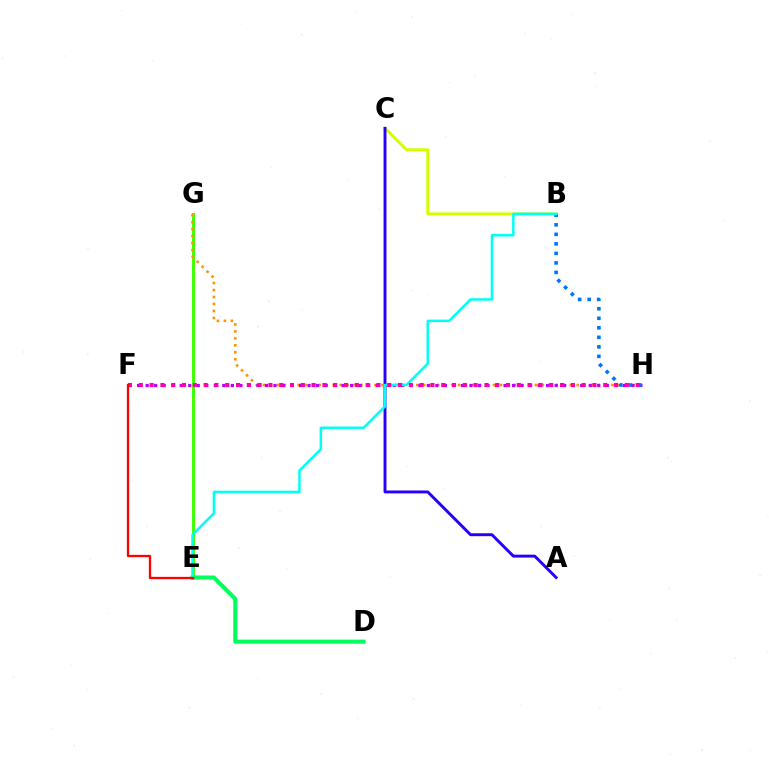{('E', 'G'): [{'color': '#3dff00', 'line_style': 'solid', 'thickness': 2.12}], ('B', 'C'): [{'color': '#d1ff00', 'line_style': 'solid', 'thickness': 2.09}], ('D', 'E'): [{'color': '#00ff5c', 'line_style': 'solid', 'thickness': 2.94}], ('A', 'C'): [{'color': '#2500ff', 'line_style': 'solid', 'thickness': 2.1}], ('G', 'H'): [{'color': '#ff9400', 'line_style': 'dotted', 'thickness': 1.89}], ('F', 'H'): [{'color': '#b900ff', 'line_style': 'dotted', 'thickness': 2.32}, {'color': '#ff00ac', 'line_style': 'dotted', 'thickness': 2.93}], ('B', 'H'): [{'color': '#0074ff', 'line_style': 'dotted', 'thickness': 2.59}], ('B', 'E'): [{'color': '#00fff6', 'line_style': 'solid', 'thickness': 1.8}], ('E', 'F'): [{'color': '#ff0000', 'line_style': 'solid', 'thickness': 1.66}]}